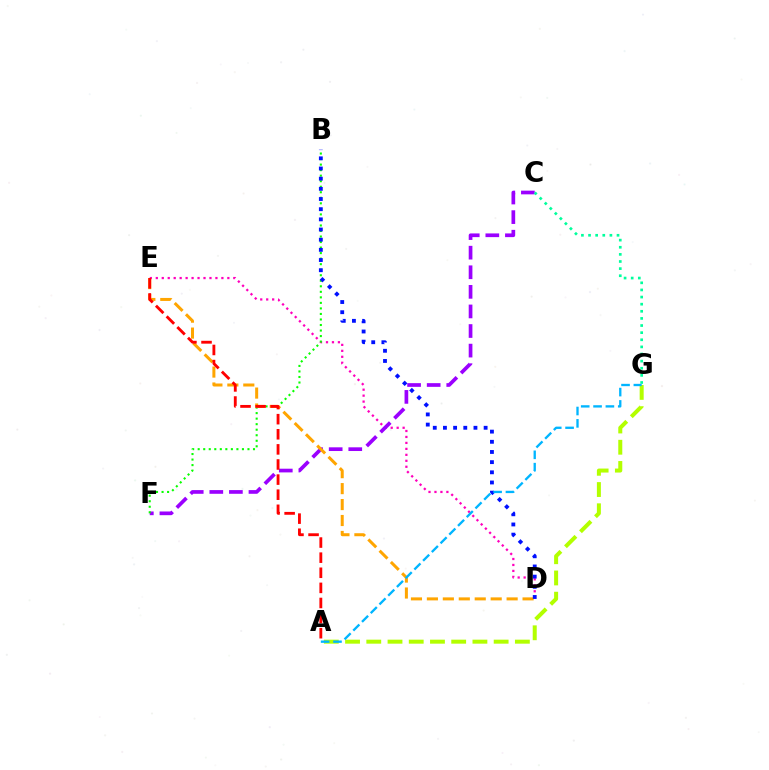{('D', 'E'): [{'color': '#ff00bd', 'line_style': 'dotted', 'thickness': 1.62}, {'color': '#ffa500', 'line_style': 'dashed', 'thickness': 2.17}], ('C', 'F'): [{'color': '#9b00ff', 'line_style': 'dashed', 'thickness': 2.66}], ('A', 'G'): [{'color': '#b3ff00', 'line_style': 'dashed', 'thickness': 2.88}, {'color': '#00b5ff', 'line_style': 'dashed', 'thickness': 1.68}], ('B', 'F'): [{'color': '#08ff00', 'line_style': 'dotted', 'thickness': 1.5}], ('C', 'G'): [{'color': '#00ff9d', 'line_style': 'dotted', 'thickness': 1.93}], ('A', 'E'): [{'color': '#ff0000', 'line_style': 'dashed', 'thickness': 2.05}], ('B', 'D'): [{'color': '#0010ff', 'line_style': 'dotted', 'thickness': 2.76}]}